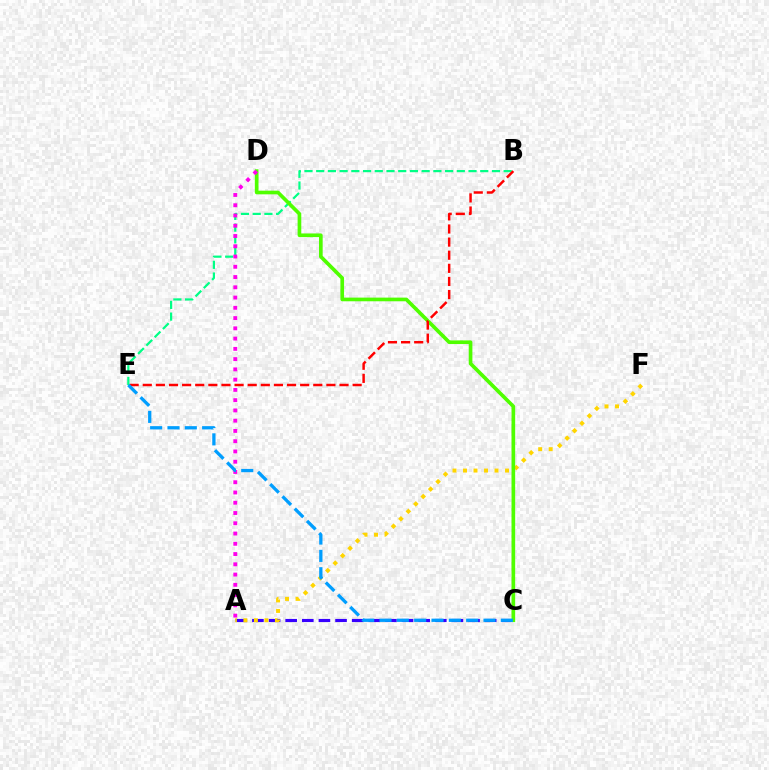{('B', 'E'): [{'color': '#00ff86', 'line_style': 'dashed', 'thickness': 1.59}, {'color': '#ff0000', 'line_style': 'dashed', 'thickness': 1.78}], ('A', 'C'): [{'color': '#3700ff', 'line_style': 'dashed', 'thickness': 2.26}], ('A', 'F'): [{'color': '#ffd500', 'line_style': 'dotted', 'thickness': 2.85}], ('C', 'D'): [{'color': '#4fff00', 'line_style': 'solid', 'thickness': 2.64}], ('A', 'D'): [{'color': '#ff00ed', 'line_style': 'dotted', 'thickness': 2.79}], ('C', 'E'): [{'color': '#009eff', 'line_style': 'dashed', 'thickness': 2.35}]}